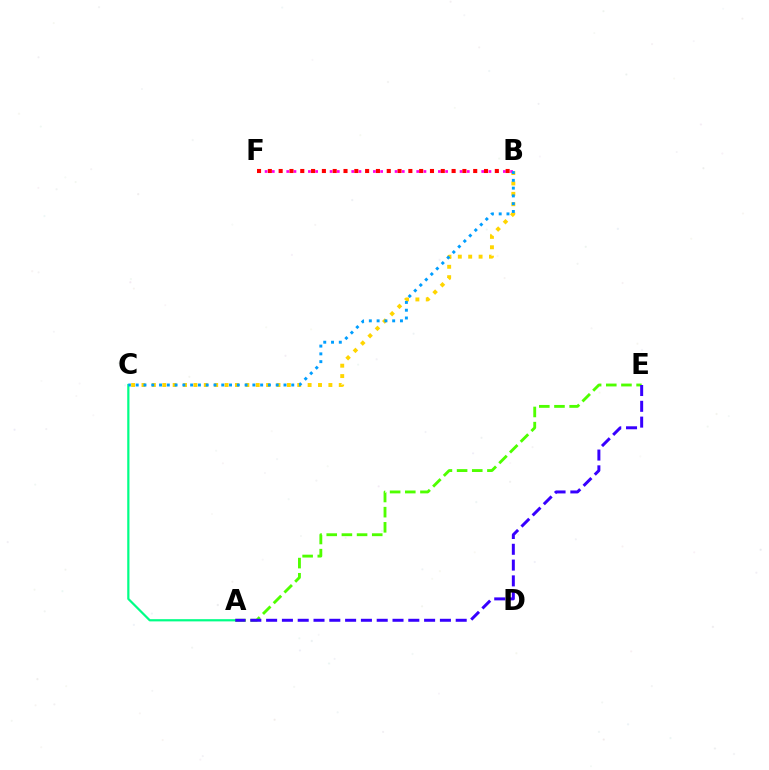{('A', 'C'): [{'color': '#00ff86', 'line_style': 'solid', 'thickness': 1.59}], ('A', 'E'): [{'color': '#4fff00', 'line_style': 'dashed', 'thickness': 2.06}, {'color': '#3700ff', 'line_style': 'dashed', 'thickness': 2.15}], ('B', 'C'): [{'color': '#ffd500', 'line_style': 'dotted', 'thickness': 2.82}, {'color': '#009eff', 'line_style': 'dotted', 'thickness': 2.11}], ('B', 'F'): [{'color': '#ff00ed', 'line_style': 'dotted', 'thickness': 1.96}, {'color': '#ff0000', 'line_style': 'dotted', 'thickness': 2.94}]}